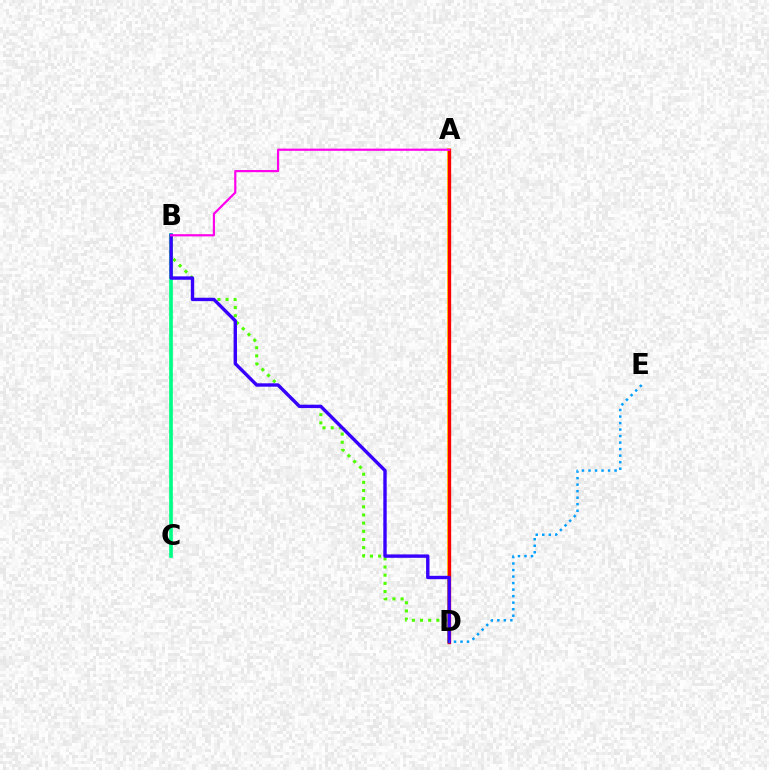{('A', 'D'): [{'color': '#ffd500', 'line_style': 'solid', 'thickness': 2.72}, {'color': '#ff0000', 'line_style': 'solid', 'thickness': 2.39}], ('B', 'C'): [{'color': '#00ff86', 'line_style': 'solid', 'thickness': 2.64}], ('B', 'D'): [{'color': '#4fff00', 'line_style': 'dotted', 'thickness': 2.22}, {'color': '#3700ff', 'line_style': 'solid', 'thickness': 2.44}], ('A', 'B'): [{'color': '#ff00ed', 'line_style': 'solid', 'thickness': 1.58}], ('D', 'E'): [{'color': '#009eff', 'line_style': 'dotted', 'thickness': 1.77}]}